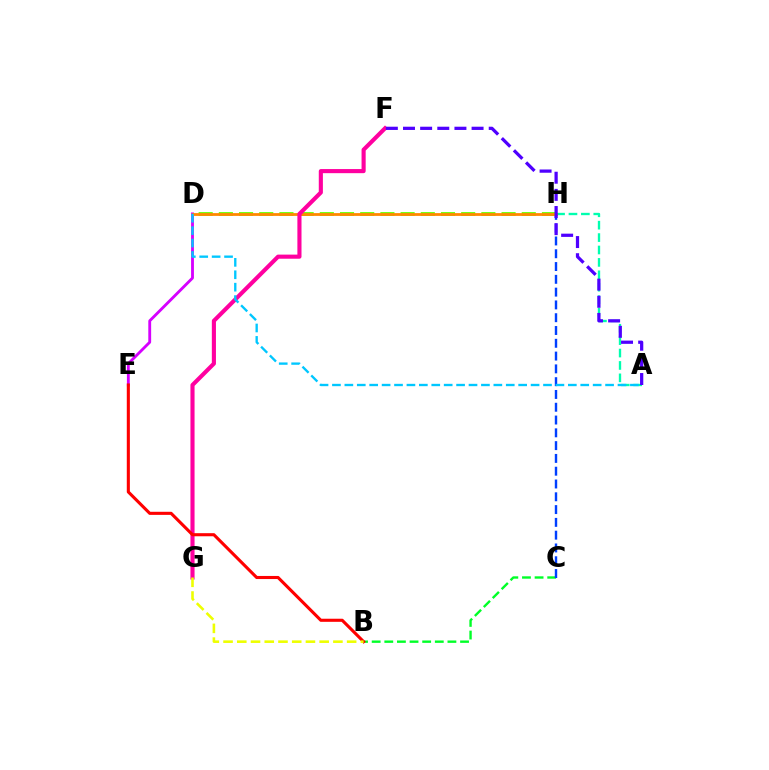{('B', 'C'): [{'color': '#00ff27', 'line_style': 'dashed', 'thickness': 1.72}], ('D', 'E'): [{'color': '#d600ff', 'line_style': 'solid', 'thickness': 2.05}], ('C', 'H'): [{'color': '#003fff', 'line_style': 'dashed', 'thickness': 1.74}], ('A', 'H'): [{'color': '#00ffaf', 'line_style': 'dashed', 'thickness': 1.69}], ('D', 'H'): [{'color': '#66ff00', 'line_style': 'dashed', 'thickness': 2.74}, {'color': '#ff8800', 'line_style': 'solid', 'thickness': 2.01}], ('F', 'G'): [{'color': '#ff00a0', 'line_style': 'solid', 'thickness': 2.96}], ('A', 'F'): [{'color': '#4f00ff', 'line_style': 'dashed', 'thickness': 2.33}], ('B', 'E'): [{'color': '#ff0000', 'line_style': 'solid', 'thickness': 2.23}], ('B', 'G'): [{'color': '#eeff00', 'line_style': 'dashed', 'thickness': 1.87}], ('A', 'D'): [{'color': '#00c7ff', 'line_style': 'dashed', 'thickness': 1.69}]}